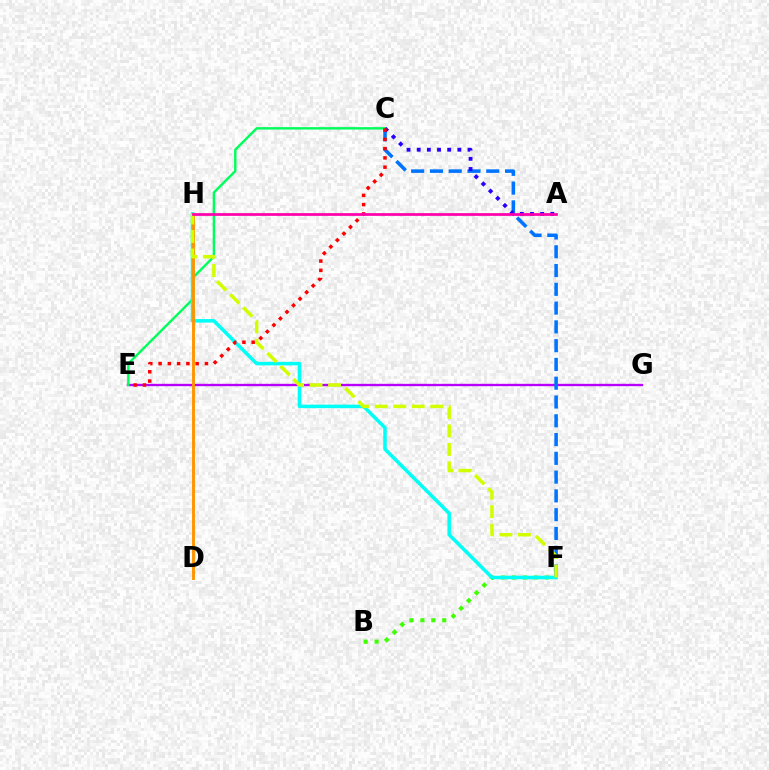{('E', 'G'): [{'color': '#b900ff', 'line_style': 'solid', 'thickness': 1.69}], ('B', 'F'): [{'color': '#3dff00', 'line_style': 'dotted', 'thickness': 2.97}], ('C', 'F'): [{'color': '#0074ff', 'line_style': 'dashed', 'thickness': 2.55}], ('C', 'E'): [{'color': '#00ff5c', 'line_style': 'solid', 'thickness': 1.74}, {'color': '#ff0000', 'line_style': 'dotted', 'thickness': 2.52}], ('F', 'H'): [{'color': '#00fff6', 'line_style': 'solid', 'thickness': 2.53}, {'color': '#d1ff00', 'line_style': 'dashed', 'thickness': 2.51}], ('D', 'H'): [{'color': '#ff9400', 'line_style': 'solid', 'thickness': 2.08}], ('A', 'C'): [{'color': '#2500ff', 'line_style': 'dotted', 'thickness': 2.76}], ('A', 'H'): [{'color': '#ff00ac', 'line_style': 'solid', 'thickness': 1.97}]}